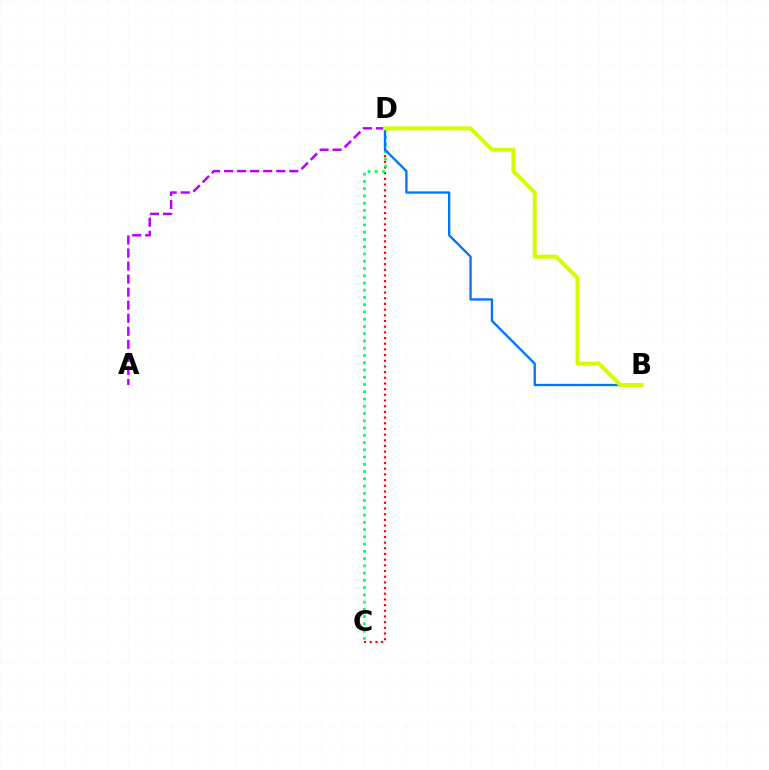{('C', 'D'): [{'color': '#ff0000', 'line_style': 'dotted', 'thickness': 1.54}, {'color': '#00ff5c', 'line_style': 'dotted', 'thickness': 1.97}], ('B', 'D'): [{'color': '#0074ff', 'line_style': 'solid', 'thickness': 1.66}, {'color': '#d1ff00', 'line_style': 'solid', 'thickness': 2.85}], ('A', 'D'): [{'color': '#b900ff', 'line_style': 'dashed', 'thickness': 1.77}]}